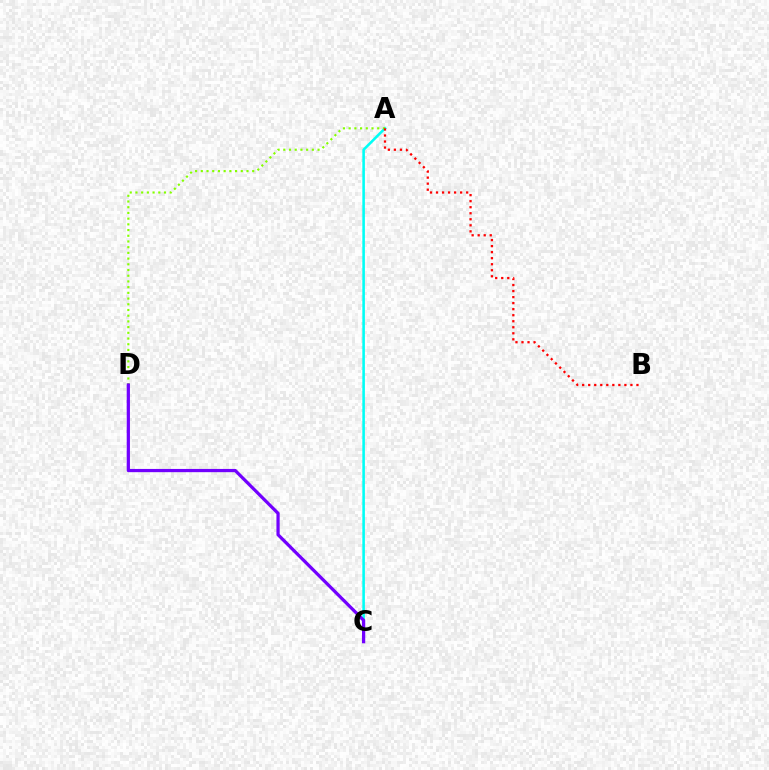{('A', 'C'): [{'color': '#00fff6', 'line_style': 'solid', 'thickness': 1.85}], ('A', 'D'): [{'color': '#84ff00', 'line_style': 'dotted', 'thickness': 1.55}], ('C', 'D'): [{'color': '#7200ff', 'line_style': 'solid', 'thickness': 2.33}], ('A', 'B'): [{'color': '#ff0000', 'line_style': 'dotted', 'thickness': 1.64}]}